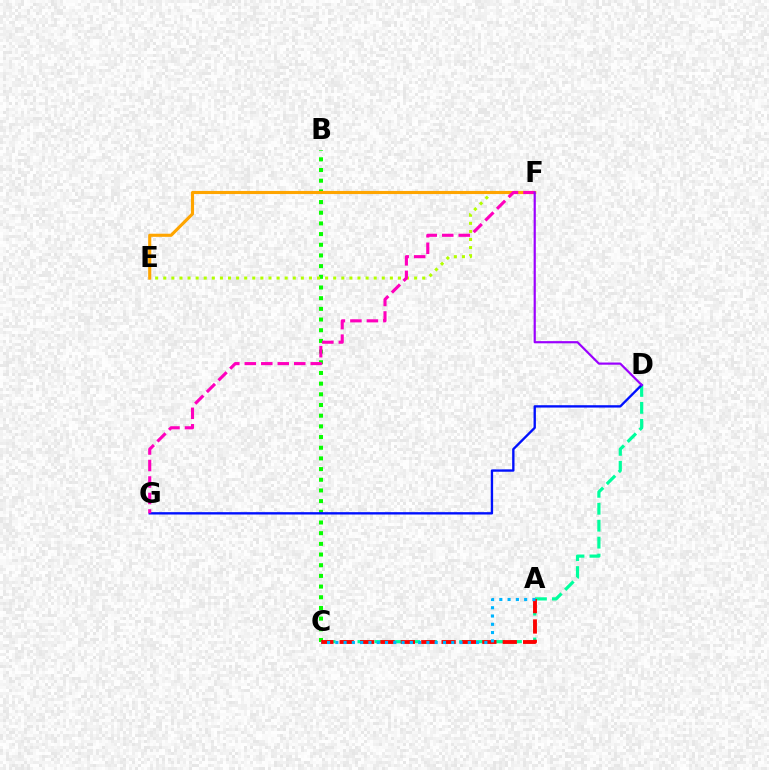{('C', 'D'): [{'color': '#00ff9d', 'line_style': 'dashed', 'thickness': 2.3}], ('B', 'C'): [{'color': '#08ff00', 'line_style': 'dotted', 'thickness': 2.9}], ('E', 'F'): [{'color': '#b3ff00', 'line_style': 'dotted', 'thickness': 2.2}, {'color': '#ffa500', 'line_style': 'solid', 'thickness': 2.24}], ('D', 'G'): [{'color': '#0010ff', 'line_style': 'solid', 'thickness': 1.69}], ('A', 'C'): [{'color': '#ff0000', 'line_style': 'dashed', 'thickness': 2.77}, {'color': '#00b5ff', 'line_style': 'dotted', 'thickness': 2.25}], ('F', 'G'): [{'color': '#ff00bd', 'line_style': 'dashed', 'thickness': 2.24}], ('D', 'F'): [{'color': '#9b00ff', 'line_style': 'solid', 'thickness': 1.57}]}